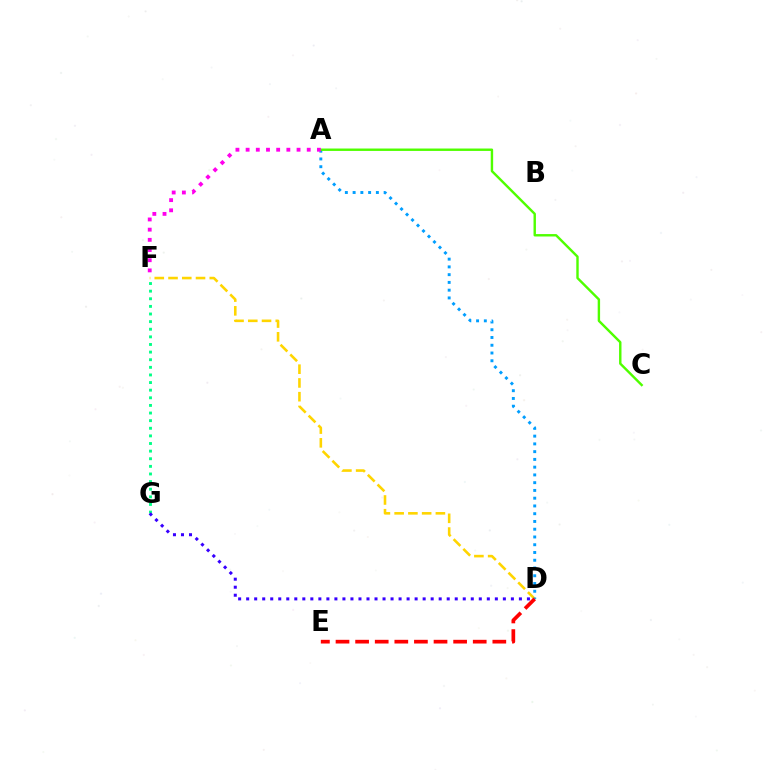{('D', 'F'): [{'color': '#ffd500', 'line_style': 'dashed', 'thickness': 1.87}], ('A', 'D'): [{'color': '#009eff', 'line_style': 'dotted', 'thickness': 2.11}], ('A', 'C'): [{'color': '#4fff00', 'line_style': 'solid', 'thickness': 1.74}], ('D', 'E'): [{'color': '#ff0000', 'line_style': 'dashed', 'thickness': 2.66}], ('F', 'G'): [{'color': '#00ff86', 'line_style': 'dotted', 'thickness': 2.07}], ('D', 'G'): [{'color': '#3700ff', 'line_style': 'dotted', 'thickness': 2.18}], ('A', 'F'): [{'color': '#ff00ed', 'line_style': 'dotted', 'thickness': 2.77}]}